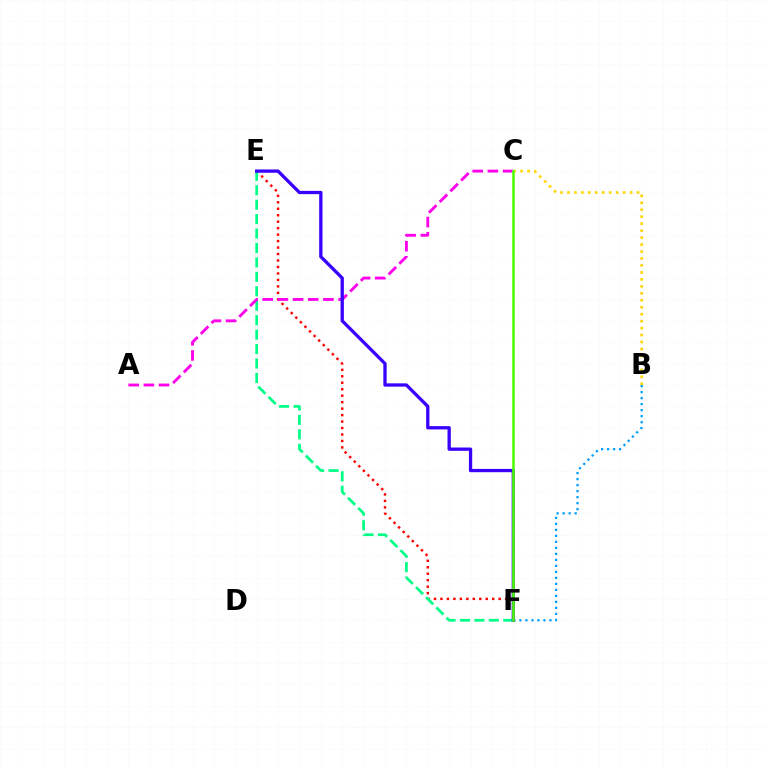{('B', 'C'): [{'color': '#ffd500', 'line_style': 'dotted', 'thickness': 1.89}], ('E', 'F'): [{'color': '#ff0000', 'line_style': 'dotted', 'thickness': 1.76}, {'color': '#00ff86', 'line_style': 'dashed', 'thickness': 1.96}, {'color': '#3700ff', 'line_style': 'solid', 'thickness': 2.37}], ('B', 'F'): [{'color': '#009eff', 'line_style': 'dotted', 'thickness': 1.63}], ('A', 'C'): [{'color': '#ff00ed', 'line_style': 'dashed', 'thickness': 2.06}], ('C', 'F'): [{'color': '#4fff00', 'line_style': 'solid', 'thickness': 1.85}]}